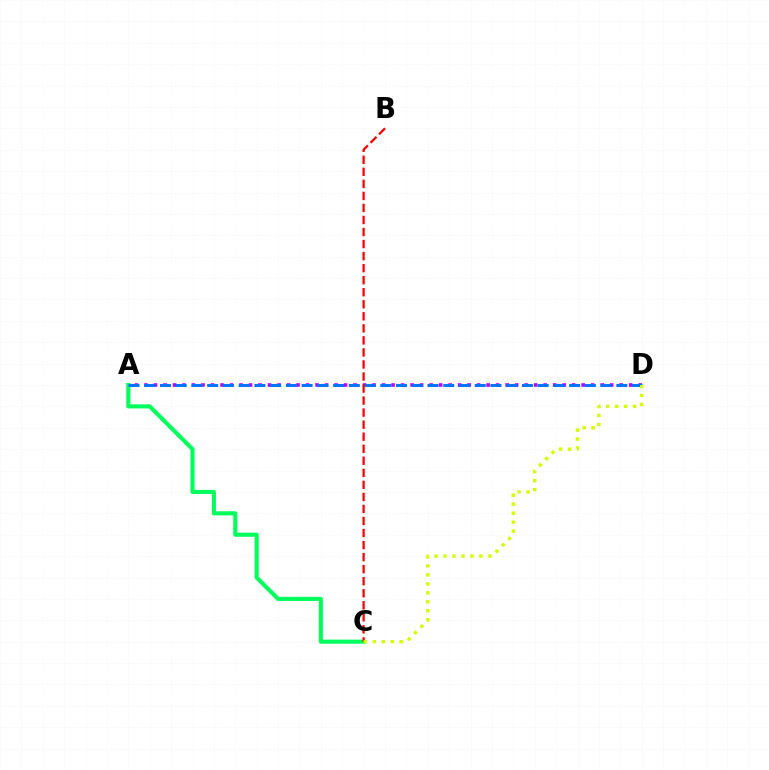{('A', 'D'): [{'color': '#b900ff', 'line_style': 'dotted', 'thickness': 2.58}, {'color': '#0074ff', 'line_style': 'dashed', 'thickness': 2.14}], ('A', 'C'): [{'color': '#00ff5c', 'line_style': 'solid', 'thickness': 2.95}], ('B', 'C'): [{'color': '#ff0000', 'line_style': 'dashed', 'thickness': 1.64}], ('C', 'D'): [{'color': '#d1ff00', 'line_style': 'dotted', 'thickness': 2.44}]}